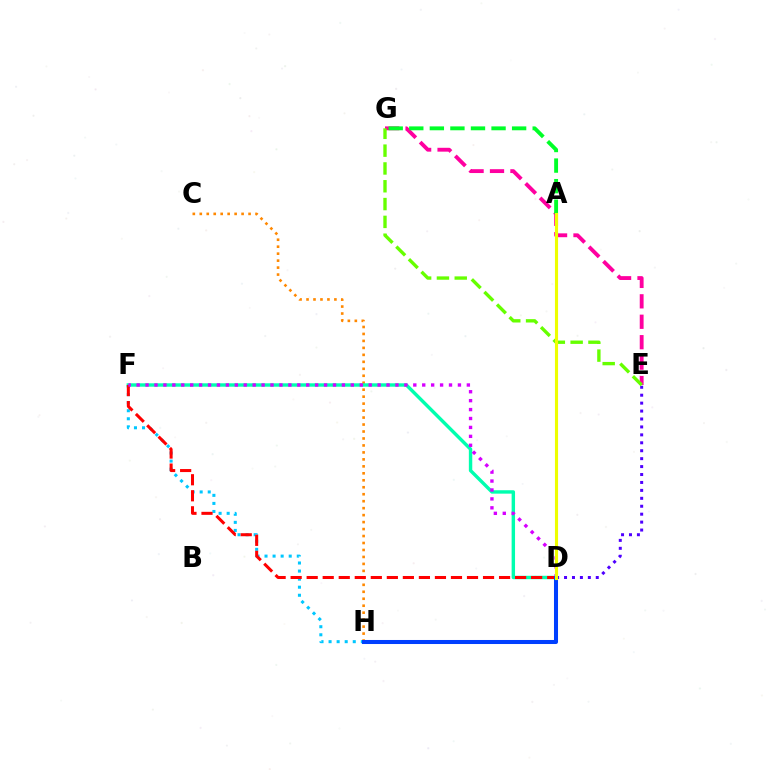{('E', 'G'): [{'color': '#ff00a0', 'line_style': 'dashed', 'thickness': 2.78}, {'color': '#66ff00', 'line_style': 'dashed', 'thickness': 2.42}], ('F', 'H'): [{'color': '#00c7ff', 'line_style': 'dotted', 'thickness': 2.19}], ('C', 'H'): [{'color': '#ff8800', 'line_style': 'dotted', 'thickness': 1.89}], ('D', 'F'): [{'color': '#00ffaf', 'line_style': 'solid', 'thickness': 2.46}, {'color': '#ff0000', 'line_style': 'dashed', 'thickness': 2.18}, {'color': '#d600ff', 'line_style': 'dotted', 'thickness': 2.42}], ('D', 'E'): [{'color': '#4f00ff', 'line_style': 'dotted', 'thickness': 2.16}], ('A', 'G'): [{'color': '#00ff27', 'line_style': 'dashed', 'thickness': 2.79}], ('D', 'H'): [{'color': '#003fff', 'line_style': 'solid', 'thickness': 2.91}], ('A', 'D'): [{'color': '#eeff00', 'line_style': 'solid', 'thickness': 2.24}]}